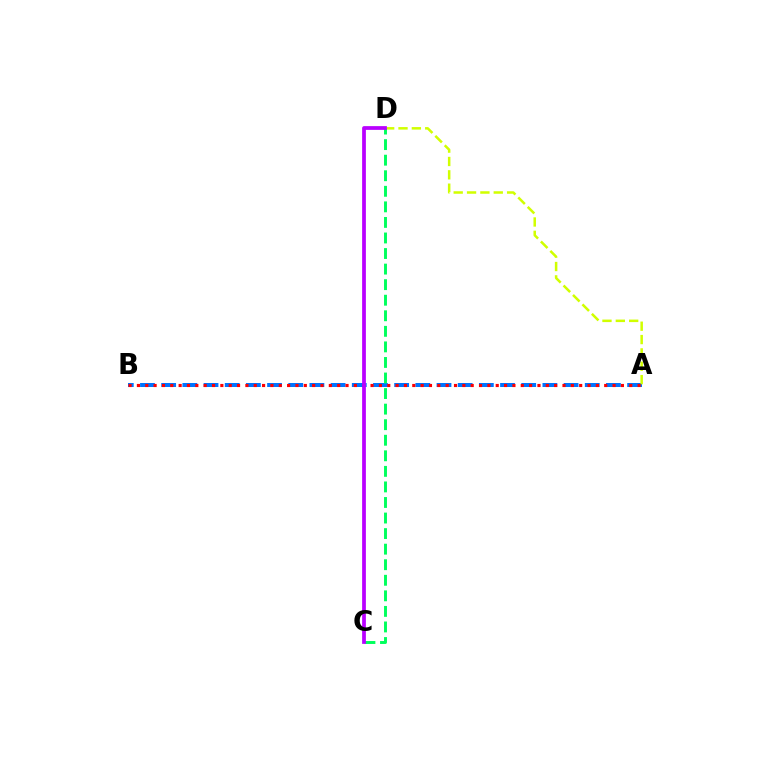{('A', 'B'): [{'color': '#0074ff', 'line_style': 'dashed', 'thickness': 2.88}, {'color': '#ff0000', 'line_style': 'dotted', 'thickness': 2.27}], ('A', 'D'): [{'color': '#d1ff00', 'line_style': 'dashed', 'thickness': 1.81}], ('C', 'D'): [{'color': '#00ff5c', 'line_style': 'dashed', 'thickness': 2.11}, {'color': '#b900ff', 'line_style': 'solid', 'thickness': 2.7}]}